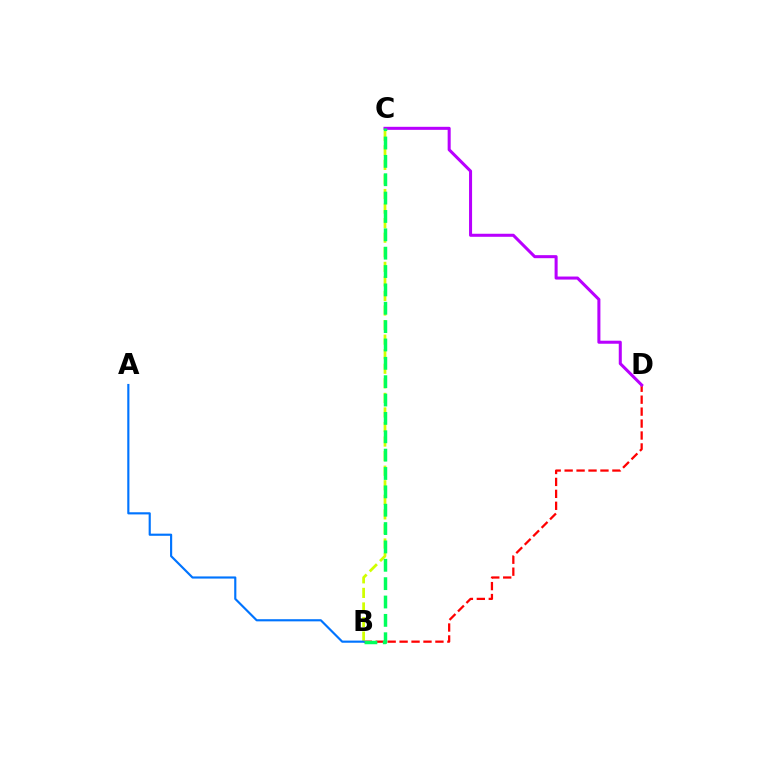{('B', 'D'): [{'color': '#ff0000', 'line_style': 'dashed', 'thickness': 1.62}], ('C', 'D'): [{'color': '#b900ff', 'line_style': 'solid', 'thickness': 2.19}], ('B', 'C'): [{'color': '#d1ff00', 'line_style': 'dashed', 'thickness': 1.98}, {'color': '#00ff5c', 'line_style': 'dashed', 'thickness': 2.49}], ('A', 'B'): [{'color': '#0074ff', 'line_style': 'solid', 'thickness': 1.55}]}